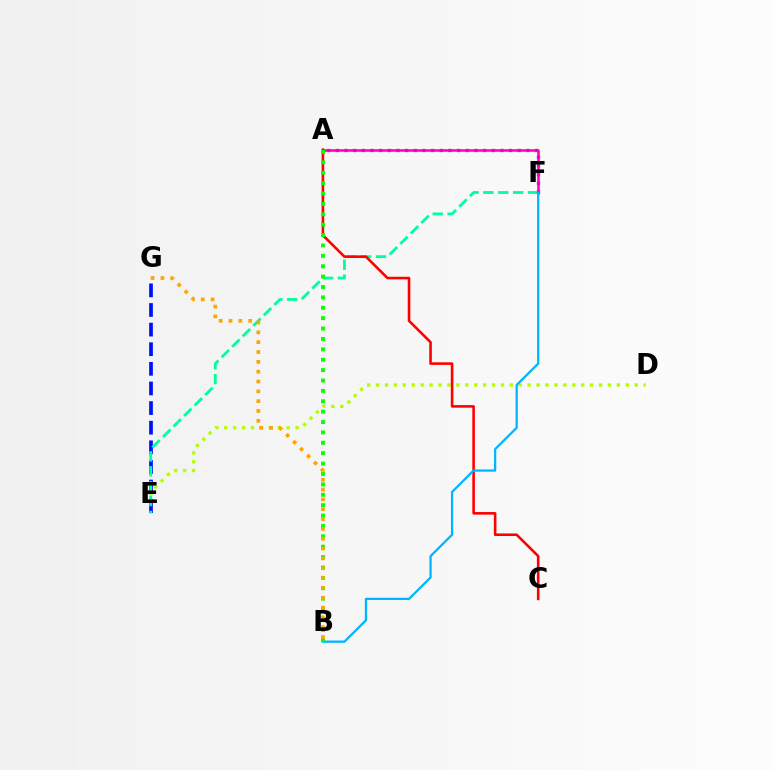{('D', 'E'): [{'color': '#b3ff00', 'line_style': 'dotted', 'thickness': 2.42}], ('E', 'G'): [{'color': '#0010ff', 'line_style': 'dashed', 'thickness': 2.67}], ('E', 'F'): [{'color': '#00ff9d', 'line_style': 'dashed', 'thickness': 2.02}], ('A', 'F'): [{'color': '#9b00ff', 'line_style': 'dotted', 'thickness': 2.35}, {'color': '#ff00bd', 'line_style': 'solid', 'thickness': 1.84}], ('A', 'C'): [{'color': '#ff0000', 'line_style': 'solid', 'thickness': 1.86}], ('B', 'F'): [{'color': '#00b5ff', 'line_style': 'solid', 'thickness': 1.62}], ('A', 'B'): [{'color': '#08ff00', 'line_style': 'dotted', 'thickness': 2.82}], ('B', 'G'): [{'color': '#ffa500', 'line_style': 'dotted', 'thickness': 2.67}]}